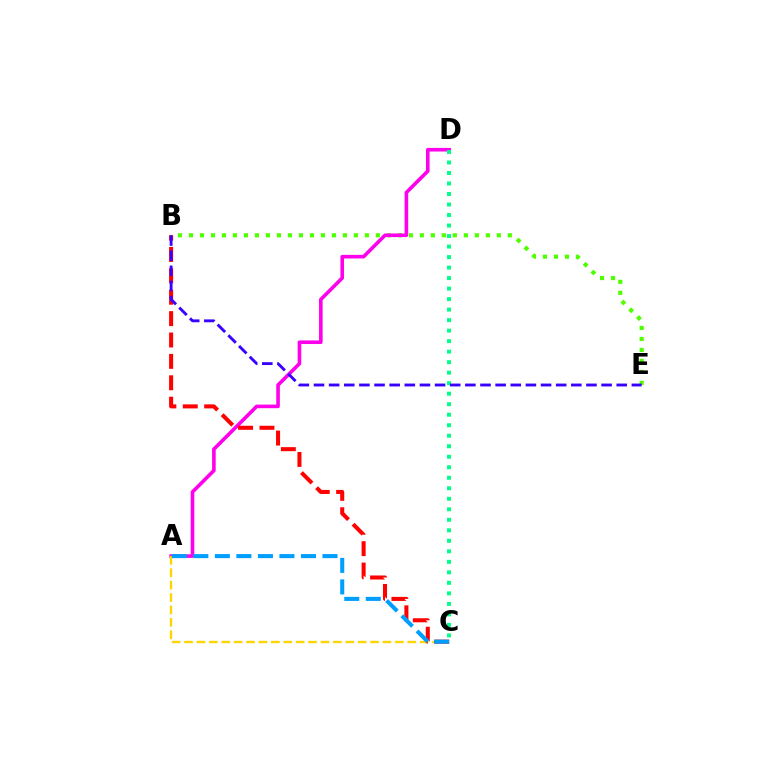{('B', 'E'): [{'color': '#4fff00', 'line_style': 'dotted', 'thickness': 2.99}, {'color': '#3700ff', 'line_style': 'dashed', 'thickness': 2.06}], ('A', 'D'): [{'color': '#ff00ed', 'line_style': 'solid', 'thickness': 2.6}], ('A', 'C'): [{'color': '#ffd500', 'line_style': 'dashed', 'thickness': 1.68}, {'color': '#009eff', 'line_style': 'dashed', 'thickness': 2.92}], ('B', 'C'): [{'color': '#ff0000', 'line_style': 'dashed', 'thickness': 2.91}], ('C', 'D'): [{'color': '#00ff86', 'line_style': 'dotted', 'thickness': 2.86}]}